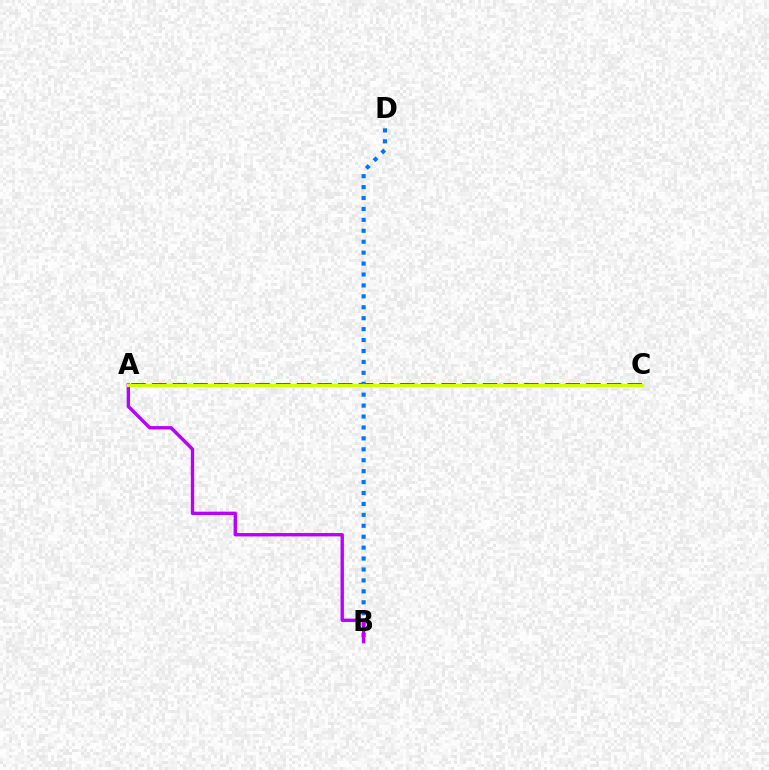{('A', 'C'): [{'color': '#ff0000', 'line_style': 'dashed', 'thickness': 2.81}, {'color': '#00ff5c', 'line_style': 'dotted', 'thickness': 1.6}, {'color': '#d1ff00', 'line_style': 'solid', 'thickness': 2.31}], ('B', 'D'): [{'color': '#0074ff', 'line_style': 'dotted', 'thickness': 2.97}], ('A', 'B'): [{'color': '#b900ff', 'line_style': 'solid', 'thickness': 2.43}]}